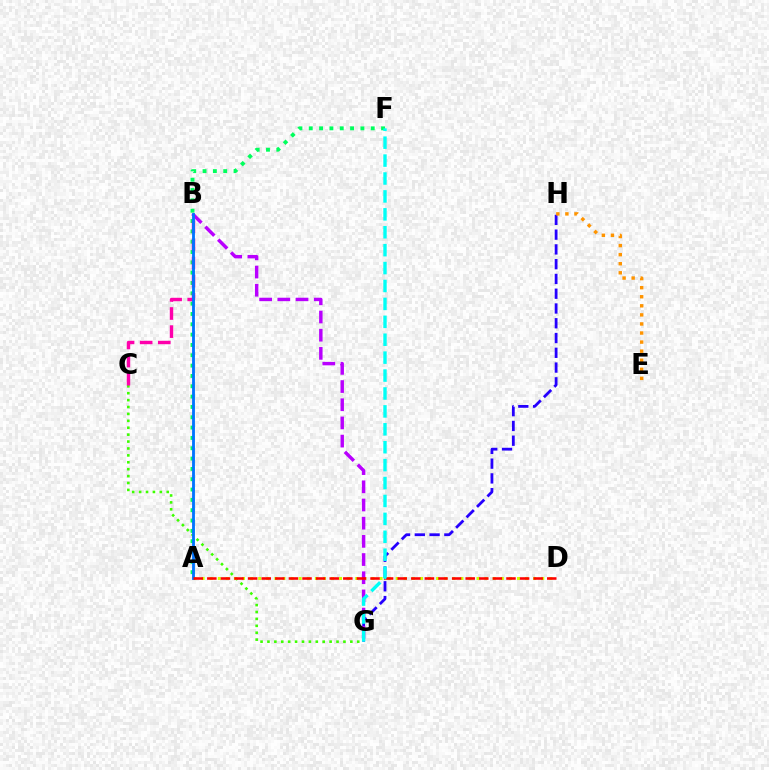{('G', 'H'): [{'color': '#2500ff', 'line_style': 'dashed', 'thickness': 2.01}], ('C', 'G'): [{'color': '#3dff00', 'line_style': 'dotted', 'thickness': 1.88}], ('E', 'H'): [{'color': '#ff9400', 'line_style': 'dotted', 'thickness': 2.46}], ('A', 'F'): [{'color': '#00ff5c', 'line_style': 'dotted', 'thickness': 2.81}], ('B', 'C'): [{'color': '#ff00ac', 'line_style': 'dashed', 'thickness': 2.46}], ('A', 'D'): [{'color': '#d1ff00', 'line_style': 'dotted', 'thickness': 2.2}, {'color': '#ff0000', 'line_style': 'dashed', 'thickness': 1.85}], ('B', 'G'): [{'color': '#b900ff', 'line_style': 'dashed', 'thickness': 2.47}], ('A', 'B'): [{'color': '#0074ff', 'line_style': 'solid', 'thickness': 2.04}], ('F', 'G'): [{'color': '#00fff6', 'line_style': 'dashed', 'thickness': 2.43}]}